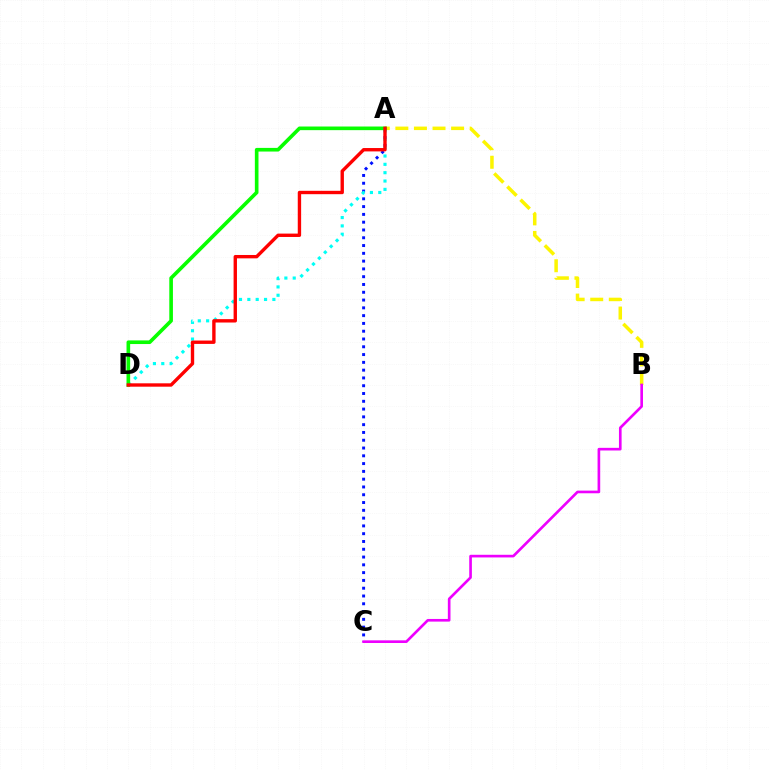{('A', 'B'): [{'color': '#fcf500', 'line_style': 'dashed', 'thickness': 2.52}], ('A', 'C'): [{'color': '#0010ff', 'line_style': 'dotted', 'thickness': 2.12}], ('A', 'D'): [{'color': '#00fff6', 'line_style': 'dotted', 'thickness': 2.27}, {'color': '#08ff00', 'line_style': 'solid', 'thickness': 2.62}, {'color': '#ff0000', 'line_style': 'solid', 'thickness': 2.43}], ('B', 'C'): [{'color': '#ee00ff', 'line_style': 'solid', 'thickness': 1.91}]}